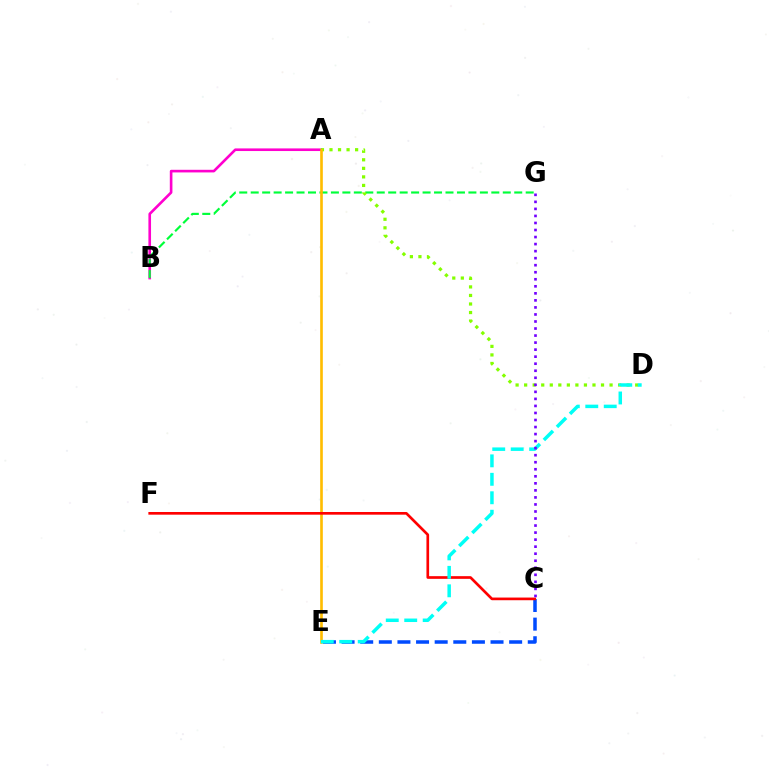{('A', 'B'): [{'color': '#ff00cf', 'line_style': 'solid', 'thickness': 1.89}], ('C', 'E'): [{'color': '#004bff', 'line_style': 'dashed', 'thickness': 2.53}], ('B', 'G'): [{'color': '#00ff39', 'line_style': 'dashed', 'thickness': 1.56}], ('A', 'D'): [{'color': '#84ff00', 'line_style': 'dotted', 'thickness': 2.32}], ('A', 'E'): [{'color': '#ffbd00', 'line_style': 'solid', 'thickness': 1.9}], ('C', 'F'): [{'color': '#ff0000', 'line_style': 'solid', 'thickness': 1.93}], ('D', 'E'): [{'color': '#00fff6', 'line_style': 'dashed', 'thickness': 2.51}], ('C', 'G'): [{'color': '#7200ff', 'line_style': 'dotted', 'thickness': 1.91}]}